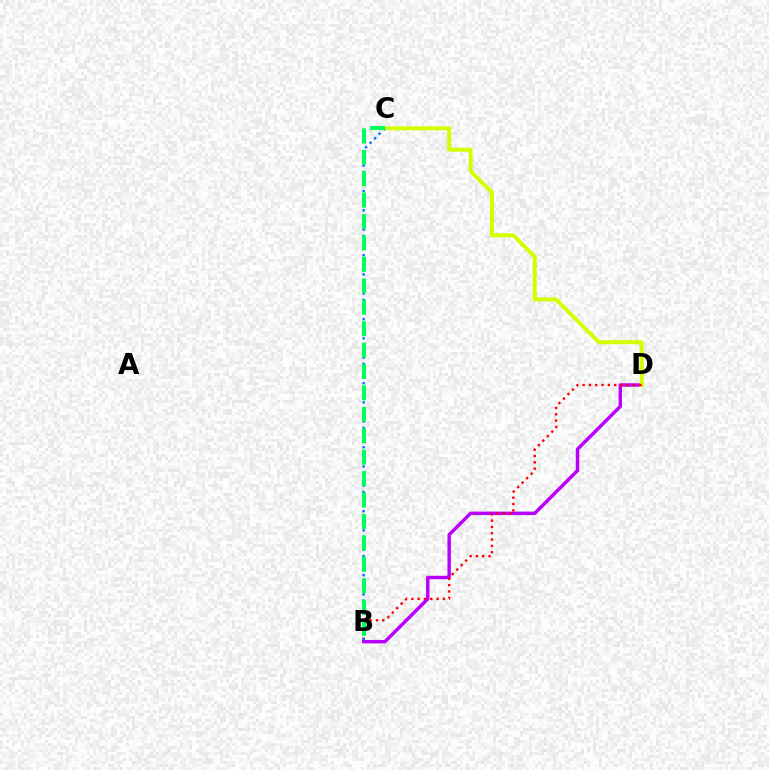{('B', 'D'): [{'color': '#b900ff', 'line_style': 'solid', 'thickness': 2.48}, {'color': '#ff0000', 'line_style': 'dotted', 'thickness': 1.72}], ('C', 'D'): [{'color': '#d1ff00', 'line_style': 'solid', 'thickness': 2.87}], ('B', 'C'): [{'color': '#0074ff', 'line_style': 'dotted', 'thickness': 1.74}, {'color': '#00ff5c', 'line_style': 'dashed', 'thickness': 2.91}]}